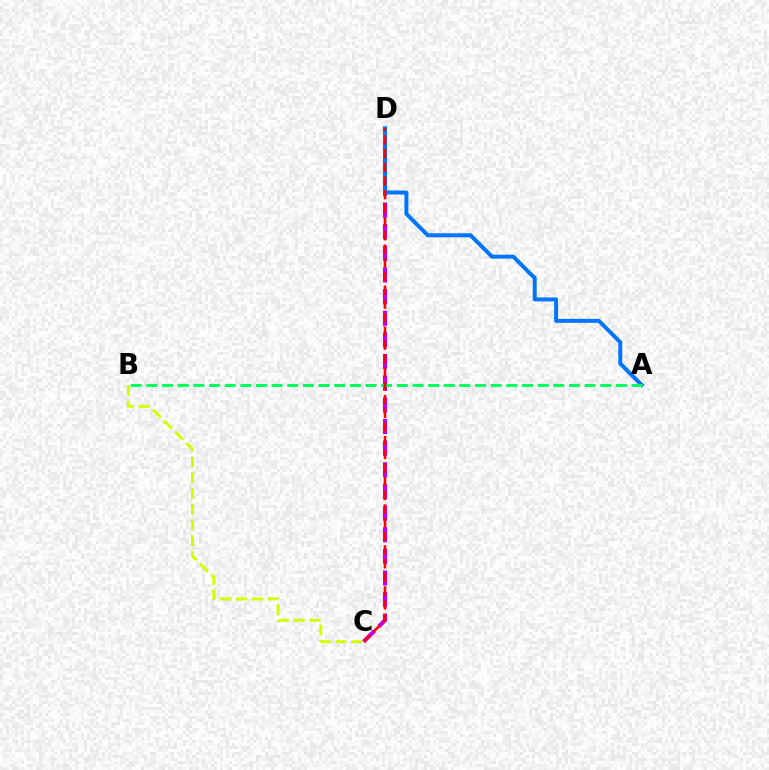{('B', 'C'): [{'color': '#d1ff00', 'line_style': 'dashed', 'thickness': 2.14}], ('C', 'D'): [{'color': '#b900ff', 'line_style': 'dashed', 'thickness': 2.94}, {'color': '#ff0000', 'line_style': 'dashed', 'thickness': 1.86}], ('A', 'D'): [{'color': '#0074ff', 'line_style': 'solid', 'thickness': 2.85}], ('A', 'B'): [{'color': '#00ff5c', 'line_style': 'dashed', 'thickness': 2.13}]}